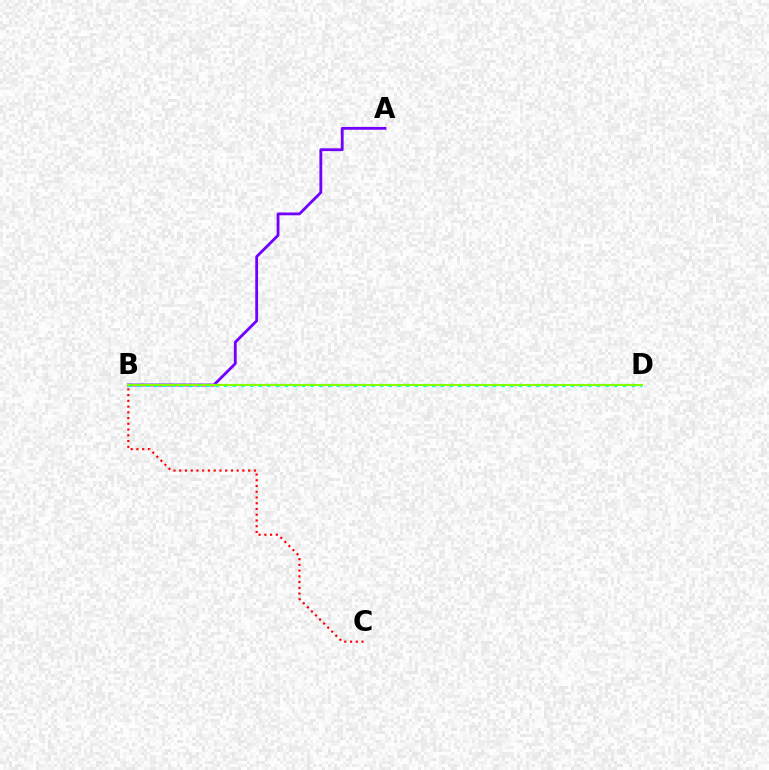{('B', 'C'): [{'color': '#ff0000', 'line_style': 'dotted', 'thickness': 1.56}], ('A', 'B'): [{'color': '#7200ff', 'line_style': 'solid', 'thickness': 2.02}], ('B', 'D'): [{'color': '#00fff6', 'line_style': 'dotted', 'thickness': 2.36}, {'color': '#84ff00', 'line_style': 'solid', 'thickness': 1.51}]}